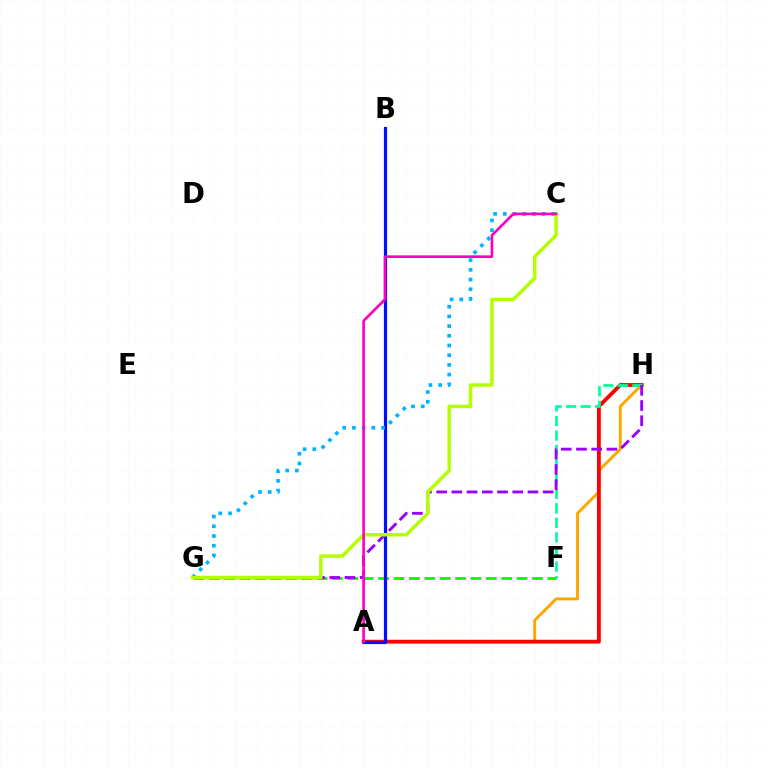{('A', 'H'): [{'color': '#ffa500', 'line_style': 'solid', 'thickness': 2.09}, {'color': '#ff0000', 'line_style': 'solid', 'thickness': 2.74}], ('F', 'G'): [{'color': '#08ff00', 'line_style': 'dashed', 'thickness': 2.09}], ('A', 'B'): [{'color': '#0010ff', 'line_style': 'solid', 'thickness': 2.31}], ('F', 'H'): [{'color': '#00ff9d', 'line_style': 'dashed', 'thickness': 1.98}], ('G', 'H'): [{'color': '#9b00ff', 'line_style': 'dashed', 'thickness': 2.07}], ('C', 'G'): [{'color': '#00b5ff', 'line_style': 'dotted', 'thickness': 2.64}, {'color': '#b3ff00', 'line_style': 'solid', 'thickness': 2.51}], ('A', 'C'): [{'color': '#ff00bd', 'line_style': 'solid', 'thickness': 1.91}]}